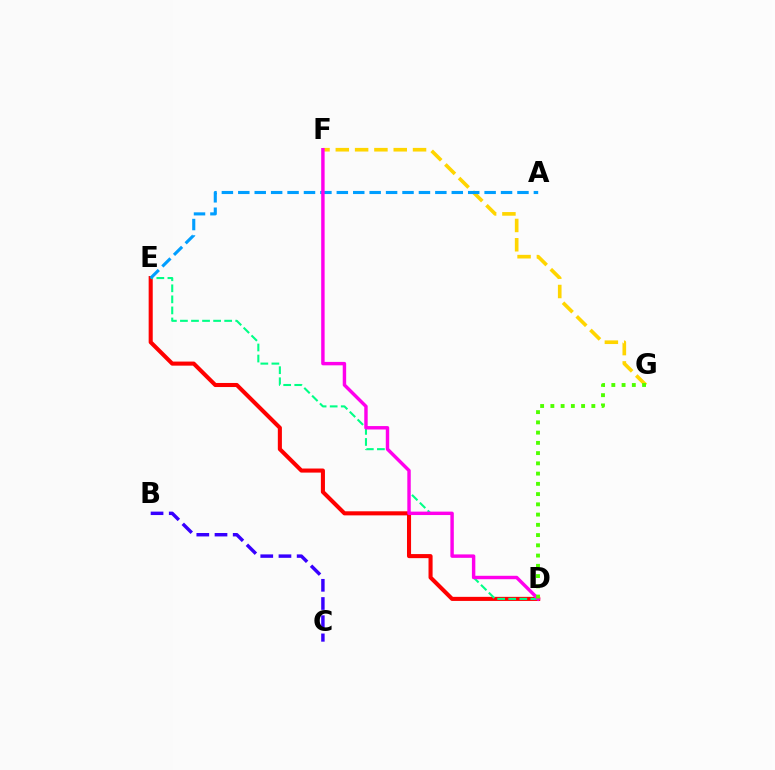{('D', 'E'): [{'color': '#ff0000', 'line_style': 'solid', 'thickness': 2.93}, {'color': '#00ff86', 'line_style': 'dashed', 'thickness': 1.5}], ('F', 'G'): [{'color': '#ffd500', 'line_style': 'dashed', 'thickness': 2.62}], ('A', 'E'): [{'color': '#009eff', 'line_style': 'dashed', 'thickness': 2.23}], ('B', 'C'): [{'color': '#3700ff', 'line_style': 'dashed', 'thickness': 2.47}], ('D', 'F'): [{'color': '#ff00ed', 'line_style': 'solid', 'thickness': 2.47}], ('D', 'G'): [{'color': '#4fff00', 'line_style': 'dotted', 'thickness': 2.78}]}